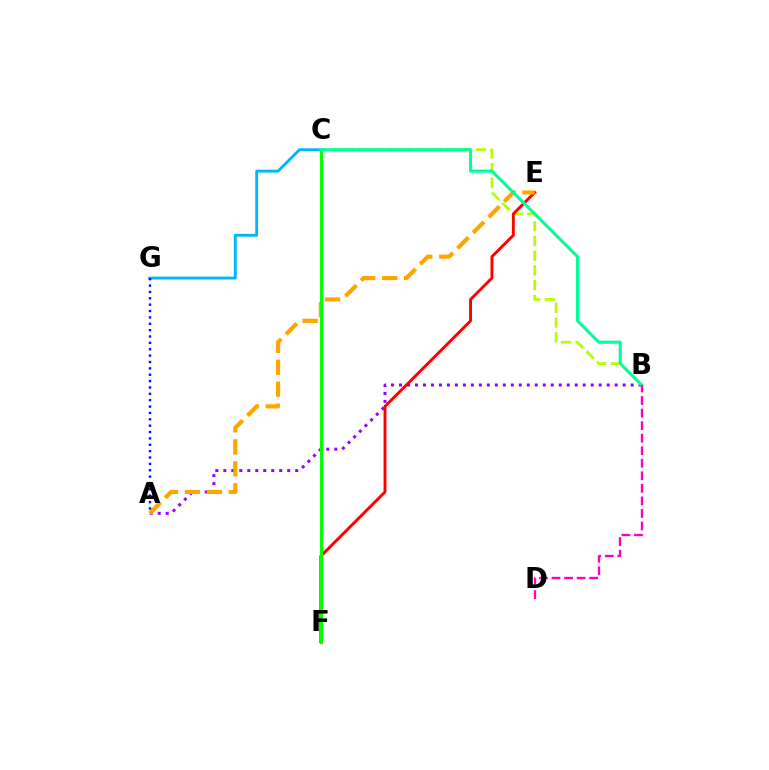{('A', 'B'): [{'color': '#9b00ff', 'line_style': 'dotted', 'thickness': 2.17}], ('B', 'C'): [{'color': '#b3ff00', 'line_style': 'dashed', 'thickness': 2.0}, {'color': '#00ff9d', 'line_style': 'solid', 'thickness': 2.24}], ('E', 'F'): [{'color': '#ff0000', 'line_style': 'solid', 'thickness': 2.09}], ('A', 'E'): [{'color': '#ffa500', 'line_style': 'dashed', 'thickness': 2.98}], ('C', 'G'): [{'color': '#00b5ff', 'line_style': 'solid', 'thickness': 2.06}], ('C', 'F'): [{'color': '#08ff00', 'line_style': 'solid', 'thickness': 2.2}], ('A', 'G'): [{'color': '#0010ff', 'line_style': 'dotted', 'thickness': 1.73}], ('B', 'D'): [{'color': '#ff00bd', 'line_style': 'dashed', 'thickness': 1.7}]}